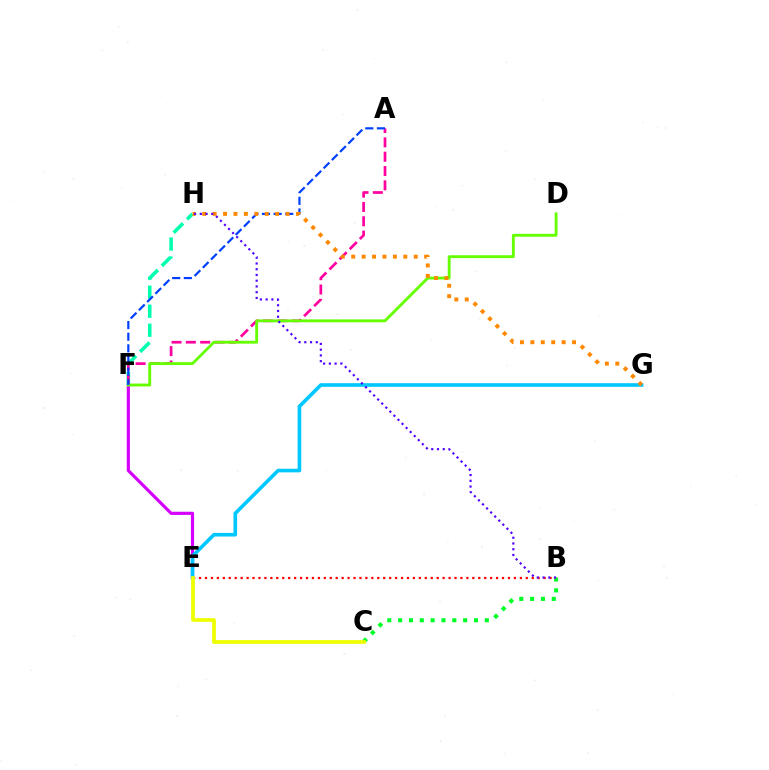{('E', 'F'): [{'color': '#d600ff', 'line_style': 'solid', 'thickness': 2.29}], ('F', 'H'): [{'color': '#00ffaf', 'line_style': 'dashed', 'thickness': 2.58}], ('B', 'C'): [{'color': '#00ff27', 'line_style': 'dotted', 'thickness': 2.94}], ('A', 'F'): [{'color': '#ff00a0', 'line_style': 'dashed', 'thickness': 1.95}, {'color': '#003fff', 'line_style': 'dashed', 'thickness': 1.58}], ('D', 'F'): [{'color': '#66ff00', 'line_style': 'solid', 'thickness': 2.06}], ('B', 'E'): [{'color': '#ff0000', 'line_style': 'dotted', 'thickness': 1.61}], ('E', 'G'): [{'color': '#00c7ff', 'line_style': 'solid', 'thickness': 2.61}], ('G', 'H'): [{'color': '#ff8800', 'line_style': 'dotted', 'thickness': 2.83}], ('B', 'H'): [{'color': '#4f00ff', 'line_style': 'dotted', 'thickness': 1.56}], ('C', 'E'): [{'color': '#eeff00', 'line_style': 'solid', 'thickness': 2.71}]}